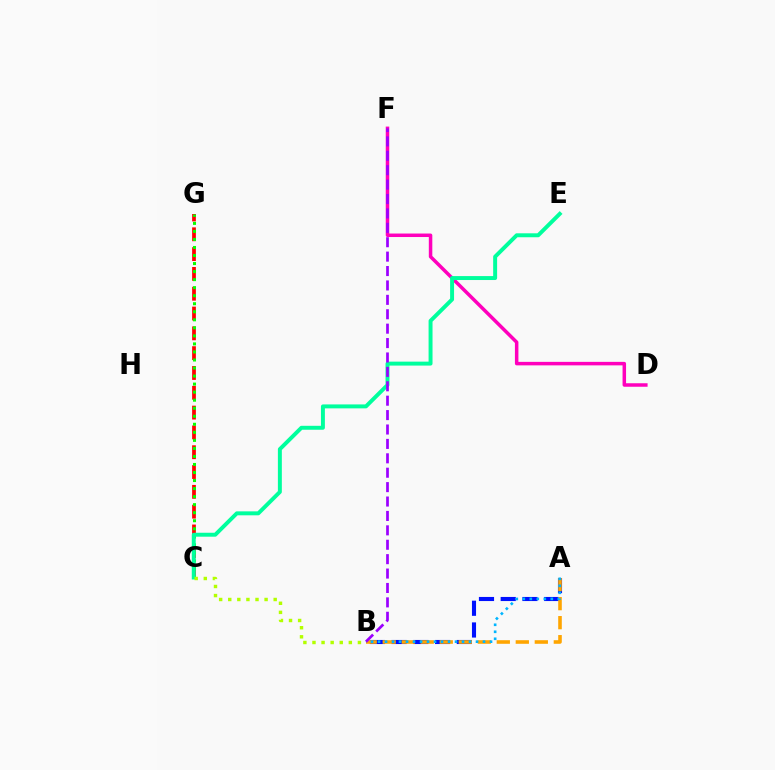{('C', 'G'): [{'color': '#ff0000', 'line_style': 'dashed', 'thickness': 2.69}, {'color': '#08ff00', 'line_style': 'dotted', 'thickness': 2.18}], ('A', 'B'): [{'color': '#0010ff', 'line_style': 'dashed', 'thickness': 2.95}, {'color': '#ffa500', 'line_style': 'dashed', 'thickness': 2.58}, {'color': '#00b5ff', 'line_style': 'dotted', 'thickness': 1.9}], ('D', 'F'): [{'color': '#ff00bd', 'line_style': 'solid', 'thickness': 2.52}], ('C', 'E'): [{'color': '#00ff9d', 'line_style': 'solid', 'thickness': 2.84}], ('B', 'C'): [{'color': '#b3ff00', 'line_style': 'dotted', 'thickness': 2.47}], ('B', 'F'): [{'color': '#9b00ff', 'line_style': 'dashed', 'thickness': 1.96}]}